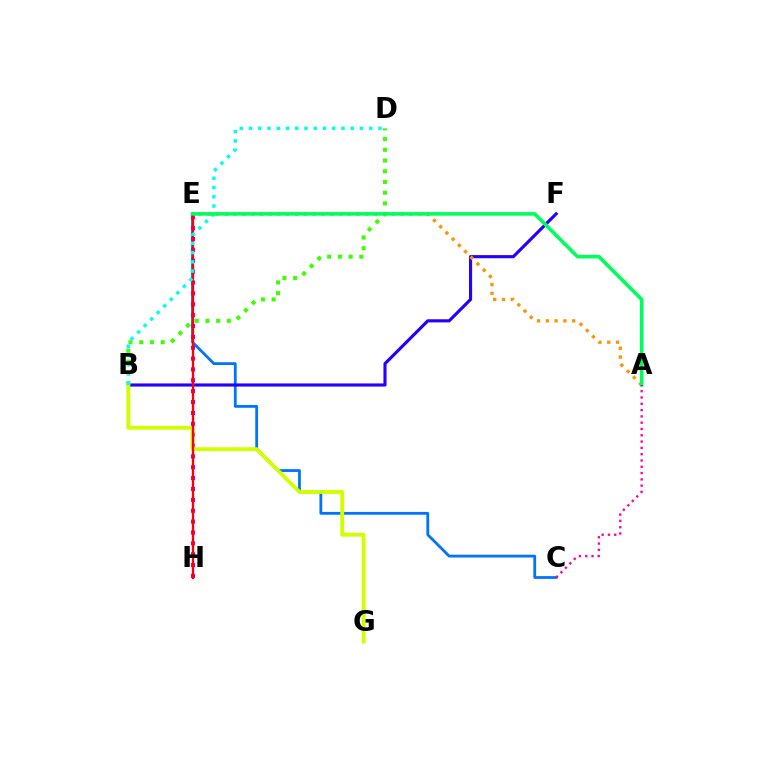{('C', 'E'): [{'color': '#0074ff', 'line_style': 'solid', 'thickness': 2.01}], ('E', 'H'): [{'color': '#b900ff', 'line_style': 'dotted', 'thickness': 2.95}, {'color': '#ff0000', 'line_style': 'solid', 'thickness': 1.65}], ('B', 'F'): [{'color': '#2500ff', 'line_style': 'solid', 'thickness': 2.26}], ('A', 'E'): [{'color': '#ff9400', 'line_style': 'dotted', 'thickness': 2.39}, {'color': '#00ff5c', 'line_style': 'solid', 'thickness': 2.6}], ('B', 'D'): [{'color': '#3dff00', 'line_style': 'dotted', 'thickness': 2.91}, {'color': '#00fff6', 'line_style': 'dotted', 'thickness': 2.51}], ('B', 'G'): [{'color': '#d1ff00', 'line_style': 'solid', 'thickness': 2.78}], ('A', 'C'): [{'color': '#ff00ac', 'line_style': 'dotted', 'thickness': 1.71}]}